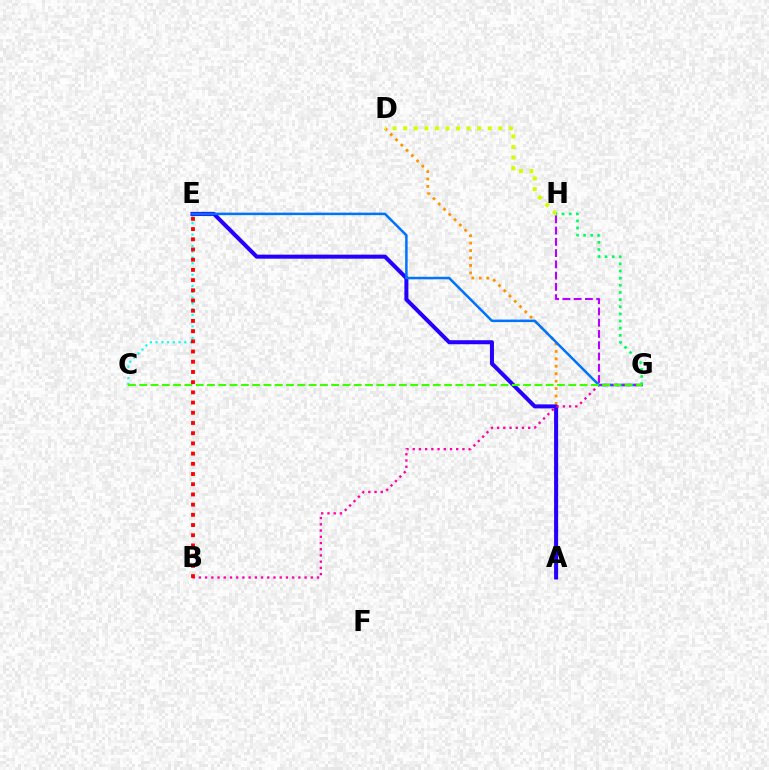{('A', 'D'): [{'color': '#ff9400', 'line_style': 'dotted', 'thickness': 2.02}], ('A', 'E'): [{'color': '#2500ff', 'line_style': 'solid', 'thickness': 2.9}], ('D', 'H'): [{'color': '#d1ff00', 'line_style': 'dotted', 'thickness': 2.87}], ('B', 'G'): [{'color': '#ff00ac', 'line_style': 'dotted', 'thickness': 1.69}], ('C', 'E'): [{'color': '#00fff6', 'line_style': 'dotted', 'thickness': 1.56}], ('E', 'G'): [{'color': '#0074ff', 'line_style': 'solid', 'thickness': 1.81}], ('G', 'H'): [{'color': '#b900ff', 'line_style': 'dashed', 'thickness': 1.53}, {'color': '#00ff5c', 'line_style': 'dotted', 'thickness': 1.94}], ('B', 'E'): [{'color': '#ff0000', 'line_style': 'dotted', 'thickness': 2.77}], ('C', 'G'): [{'color': '#3dff00', 'line_style': 'dashed', 'thickness': 1.53}]}